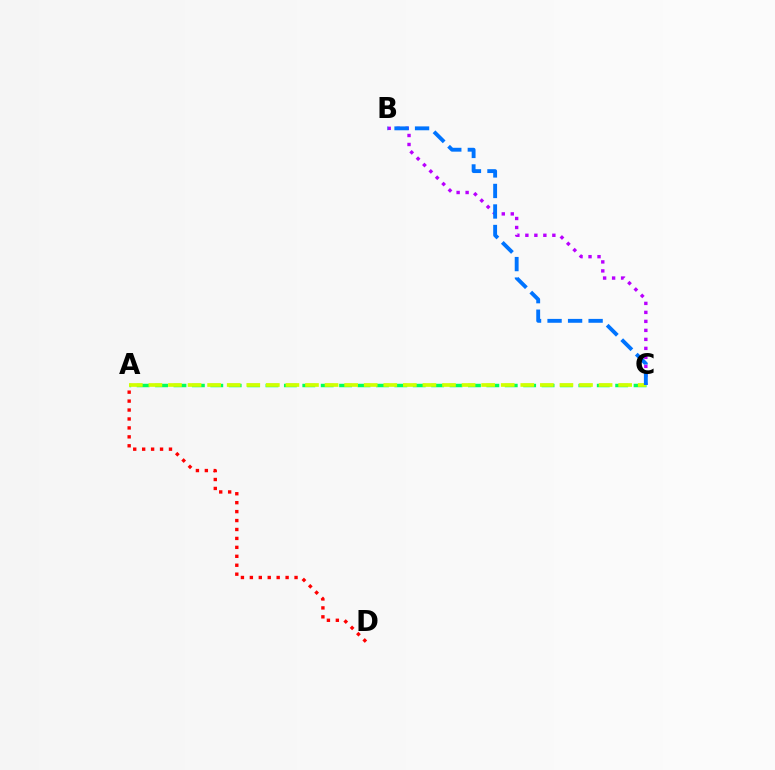{('B', 'C'): [{'color': '#b900ff', 'line_style': 'dotted', 'thickness': 2.44}, {'color': '#0074ff', 'line_style': 'dashed', 'thickness': 2.79}], ('A', 'C'): [{'color': '#00ff5c', 'line_style': 'dashed', 'thickness': 2.5}, {'color': '#d1ff00', 'line_style': 'dashed', 'thickness': 2.66}], ('A', 'D'): [{'color': '#ff0000', 'line_style': 'dotted', 'thickness': 2.43}]}